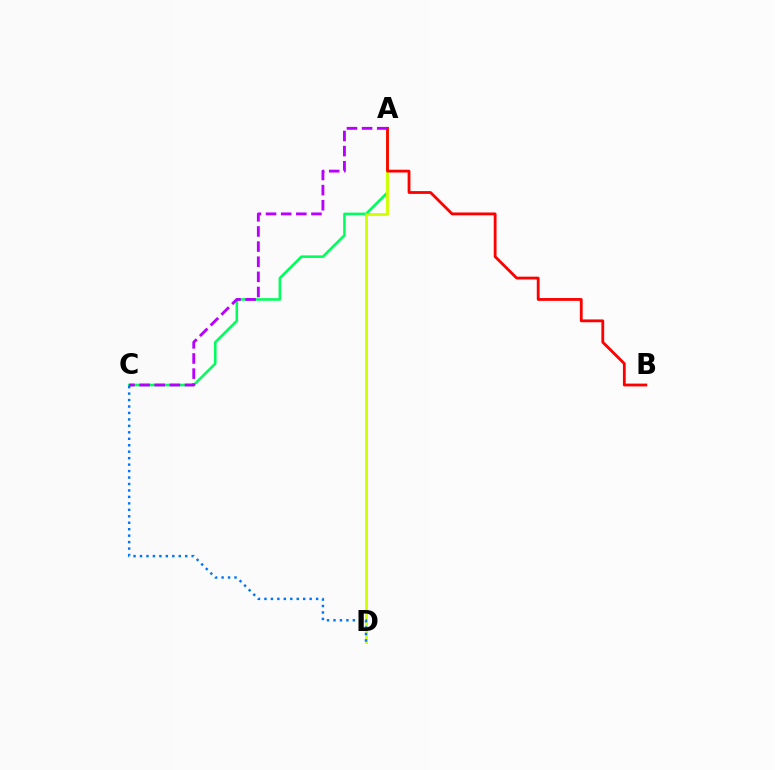{('A', 'C'): [{'color': '#00ff5c', 'line_style': 'solid', 'thickness': 1.85}, {'color': '#b900ff', 'line_style': 'dashed', 'thickness': 2.06}], ('A', 'D'): [{'color': '#d1ff00', 'line_style': 'solid', 'thickness': 2.09}], ('A', 'B'): [{'color': '#ff0000', 'line_style': 'solid', 'thickness': 2.02}], ('C', 'D'): [{'color': '#0074ff', 'line_style': 'dotted', 'thickness': 1.75}]}